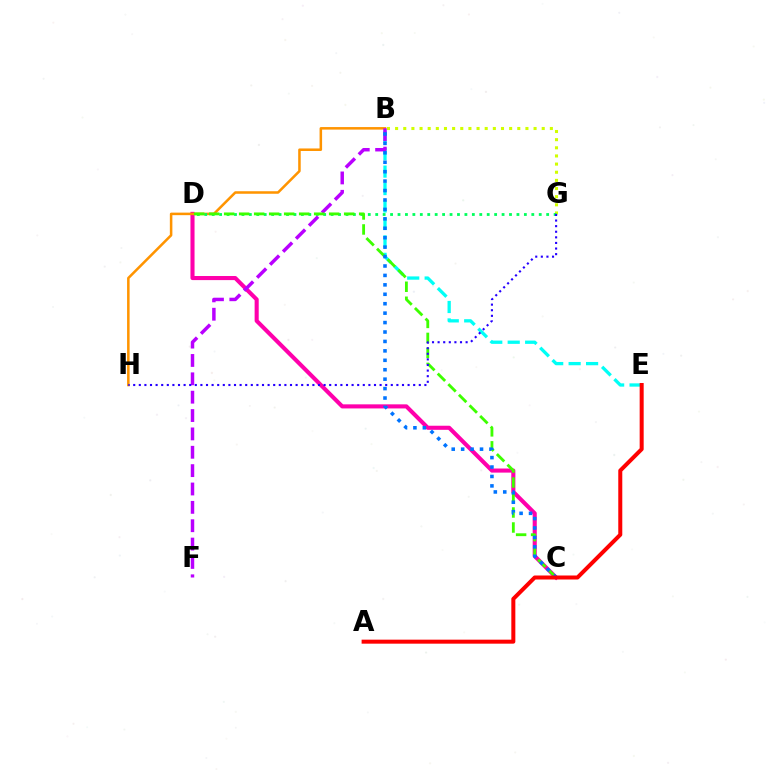{('C', 'D'): [{'color': '#ff00ac', 'line_style': 'solid', 'thickness': 2.94}, {'color': '#3dff00', 'line_style': 'dashed', 'thickness': 2.04}], ('B', 'G'): [{'color': '#d1ff00', 'line_style': 'dotted', 'thickness': 2.21}], ('B', 'H'): [{'color': '#ff9400', 'line_style': 'solid', 'thickness': 1.82}], ('B', 'E'): [{'color': '#00fff6', 'line_style': 'dashed', 'thickness': 2.37}], ('D', 'G'): [{'color': '#00ff5c', 'line_style': 'dotted', 'thickness': 2.02}], ('B', 'F'): [{'color': '#b900ff', 'line_style': 'dashed', 'thickness': 2.49}], ('B', 'C'): [{'color': '#0074ff', 'line_style': 'dotted', 'thickness': 2.56}], ('A', 'E'): [{'color': '#ff0000', 'line_style': 'solid', 'thickness': 2.89}], ('G', 'H'): [{'color': '#2500ff', 'line_style': 'dotted', 'thickness': 1.52}]}